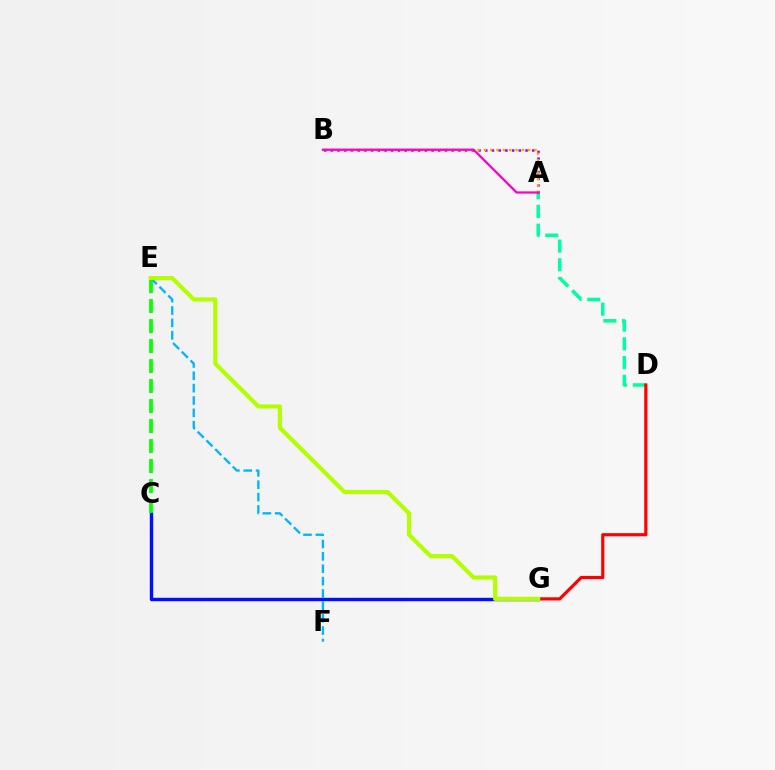{('C', 'G'): [{'color': '#0010ff', 'line_style': 'solid', 'thickness': 2.45}], ('C', 'E'): [{'color': '#08ff00', 'line_style': 'dashed', 'thickness': 2.72}], ('A', 'D'): [{'color': '#00ff9d', 'line_style': 'dashed', 'thickness': 2.54}], ('A', 'B'): [{'color': '#9b00ff', 'line_style': 'dotted', 'thickness': 1.82}, {'color': '#ffa500', 'line_style': 'dotted', 'thickness': 1.72}, {'color': '#ff00bd', 'line_style': 'solid', 'thickness': 1.62}], ('E', 'F'): [{'color': '#00b5ff', 'line_style': 'dashed', 'thickness': 1.68}], ('D', 'G'): [{'color': '#ff0000', 'line_style': 'solid', 'thickness': 2.29}], ('E', 'G'): [{'color': '#b3ff00', 'line_style': 'solid', 'thickness': 2.98}]}